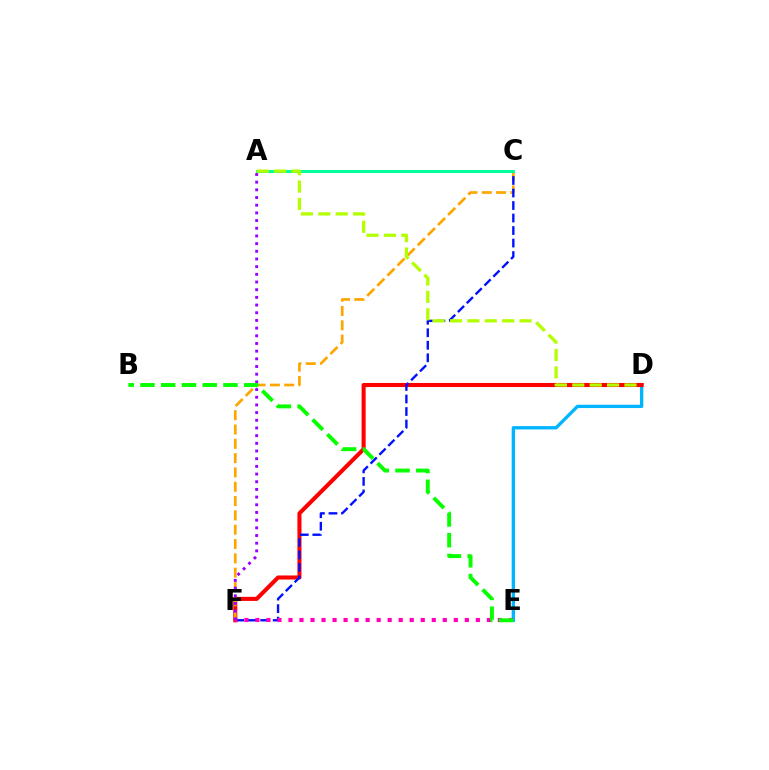{('D', 'E'): [{'color': '#00b5ff', 'line_style': 'solid', 'thickness': 2.38}], ('D', 'F'): [{'color': '#ff0000', 'line_style': 'solid', 'thickness': 2.93}], ('C', 'F'): [{'color': '#ffa500', 'line_style': 'dashed', 'thickness': 1.94}, {'color': '#0010ff', 'line_style': 'dashed', 'thickness': 1.7}], ('A', 'C'): [{'color': '#00ff9d', 'line_style': 'solid', 'thickness': 2.15}], ('A', 'D'): [{'color': '#b3ff00', 'line_style': 'dashed', 'thickness': 2.36}], ('E', 'F'): [{'color': '#ff00bd', 'line_style': 'dotted', 'thickness': 2.99}], ('A', 'F'): [{'color': '#9b00ff', 'line_style': 'dotted', 'thickness': 2.09}], ('B', 'E'): [{'color': '#08ff00', 'line_style': 'dashed', 'thickness': 2.82}]}